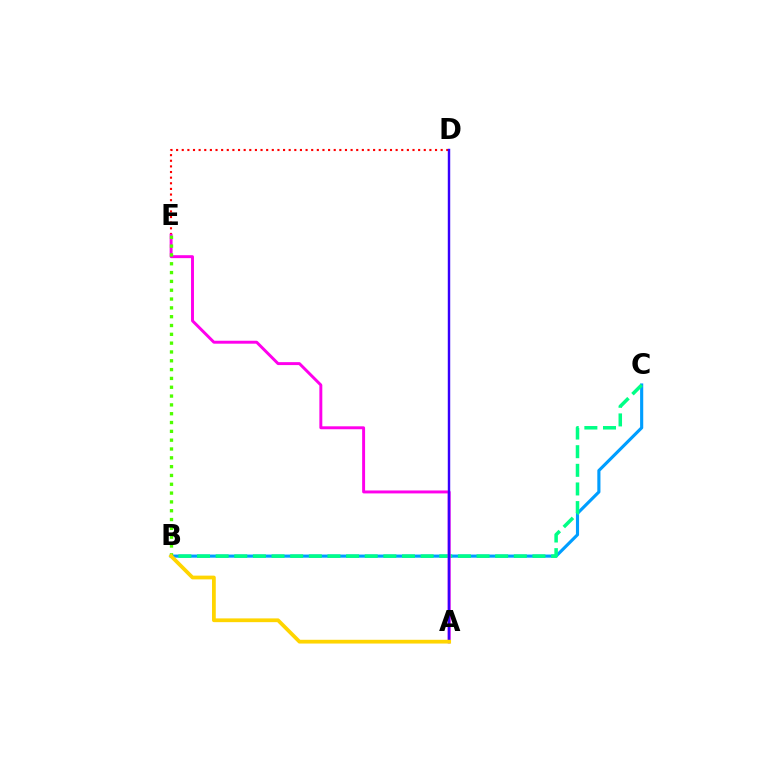{('D', 'E'): [{'color': '#ff0000', 'line_style': 'dotted', 'thickness': 1.53}], ('B', 'C'): [{'color': '#009eff', 'line_style': 'solid', 'thickness': 2.25}, {'color': '#00ff86', 'line_style': 'dashed', 'thickness': 2.53}], ('A', 'E'): [{'color': '#ff00ed', 'line_style': 'solid', 'thickness': 2.12}], ('A', 'D'): [{'color': '#3700ff', 'line_style': 'solid', 'thickness': 1.76}], ('B', 'E'): [{'color': '#4fff00', 'line_style': 'dotted', 'thickness': 2.4}], ('A', 'B'): [{'color': '#ffd500', 'line_style': 'solid', 'thickness': 2.71}]}